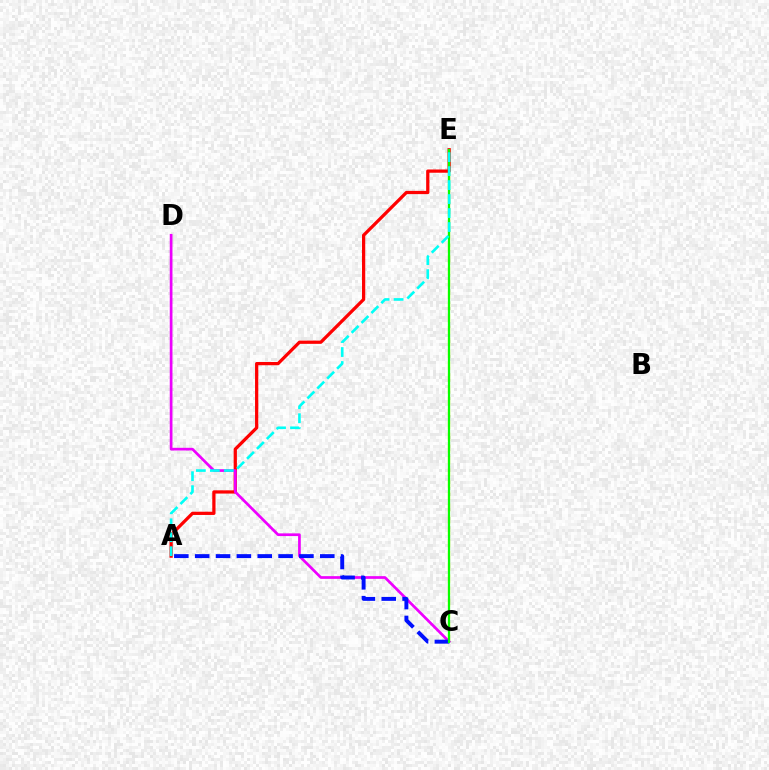{('C', 'E'): [{'color': '#fcf500', 'line_style': 'dashed', 'thickness': 1.61}, {'color': '#08ff00', 'line_style': 'solid', 'thickness': 1.61}], ('A', 'E'): [{'color': '#ff0000', 'line_style': 'solid', 'thickness': 2.34}, {'color': '#00fff6', 'line_style': 'dashed', 'thickness': 1.9}], ('C', 'D'): [{'color': '#ee00ff', 'line_style': 'solid', 'thickness': 1.95}], ('A', 'C'): [{'color': '#0010ff', 'line_style': 'dashed', 'thickness': 2.83}]}